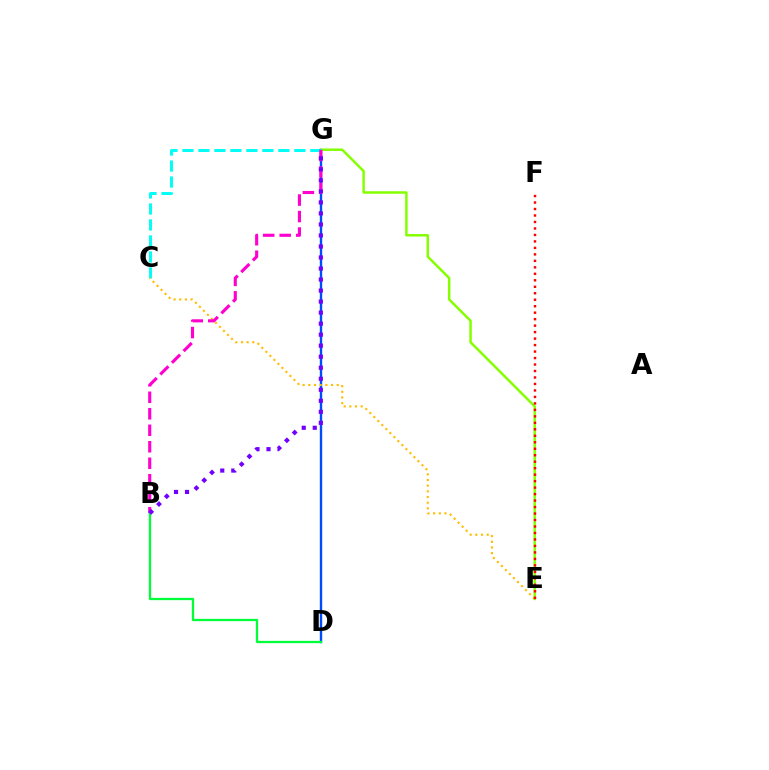{('D', 'G'): [{'color': '#004bff', 'line_style': 'solid', 'thickness': 1.72}], ('E', 'G'): [{'color': '#84ff00', 'line_style': 'solid', 'thickness': 1.79}], ('C', 'G'): [{'color': '#00fff6', 'line_style': 'dashed', 'thickness': 2.17}], ('C', 'E'): [{'color': '#ffbd00', 'line_style': 'dotted', 'thickness': 1.54}], ('B', 'G'): [{'color': '#ff00cf', 'line_style': 'dashed', 'thickness': 2.24}, {'color': '#7200ff', 'line_style': 'dotted', 'thickness': 2.99}], ('B', 'D'): [{'color': '#00ff39', 'line_style': 'solid', 'thickness': 1.65}], ('E', 'F'): [{'color': '#ff0000', 'line_style': 'dotted', 'thickness': 1.76}]}